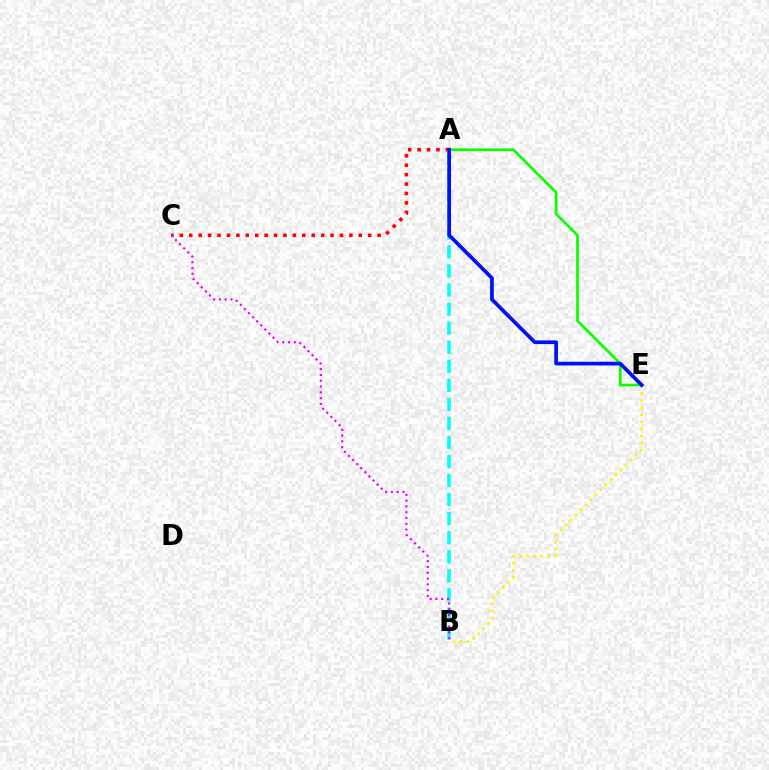{('A', 'C'): [{'color': '#ff0000', 'line_style': 'dotted', 'thickness': 2.56}], ('A', 'B'): [{'color': '#00fff6', 'line_style': 'dashed', 'thickness': 2.59}], ('A', 'E'): [{'color': '#08ff00', 'line_style': 'solid', 'thickness': 1.92}, {'color': '#0010ff', 'line_style': 'solid', 'thickness': 2.66}], ('B', 'C'): [{'color': '#ee00ff', 'line_style': 'dotted', 'thickness': 1.57}], ('B', 'E'): [{'color': '#fcf500', 'line_style': 'dotted', 'thickness': 1.92}]}